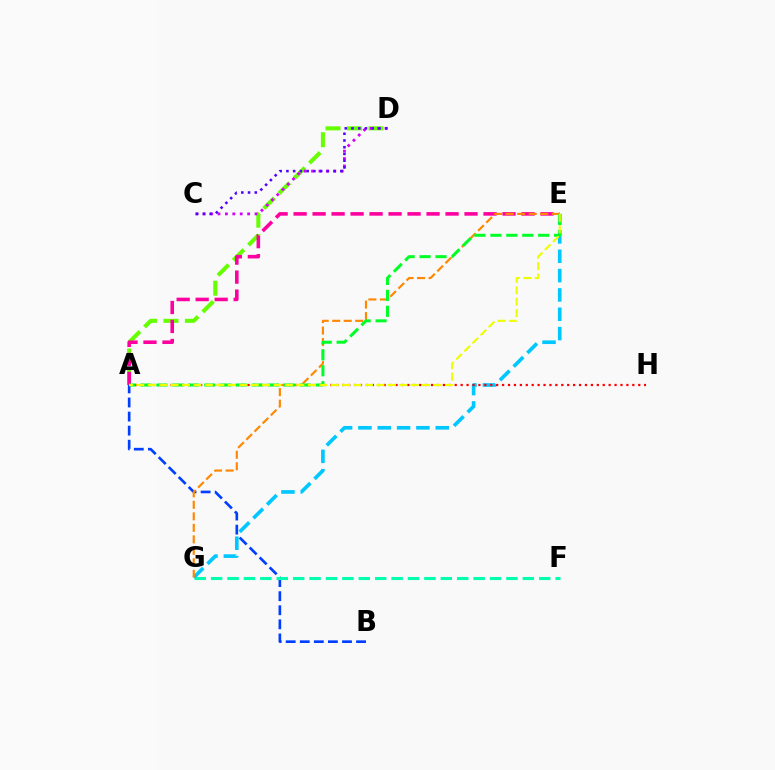{('A', 'D'): [{'color': '#66ff00', 'line_style': 'dashed', 'thickness': 2.92}], ('A', 'B'): [{'color': '#003fff', 'line_style': 'dashed', 'thickness': 1.91}], ('C', 'D'): [{'color': '#d600ff', 'line_style': 'dotted', 'thickness': 2.01}, {'color': '#4f00ff', 'line_style': 'dotted', 'thickness': 1.83}], ('F', 'G'): [{'color': '#00ffaf', 'line_style': 'dashed', 'thickness': 2.23}], ('E', 'G'): [{'color': '#00c7ff', 'line_style': 'dashed', 'thickness': 2.63}, {'color': '#ff8800', 'line_style': 'dashed', 'thickness': 1.56}], ('A', 'H'): [{'color': '#ff0000', 'line_style': 'dotted', 'thickness': 1.61}], ('A', 'E'): [{'color': '#ff00a0', 'line_style': 'dashed', 'thickness': 2.58}, {'color': '#00ff27', 'line_style': 'dashed', 'thickness': 2.16}, {'color': '#eeff00', 'line_style': 'dashed', 'thickness': 1.55}]}